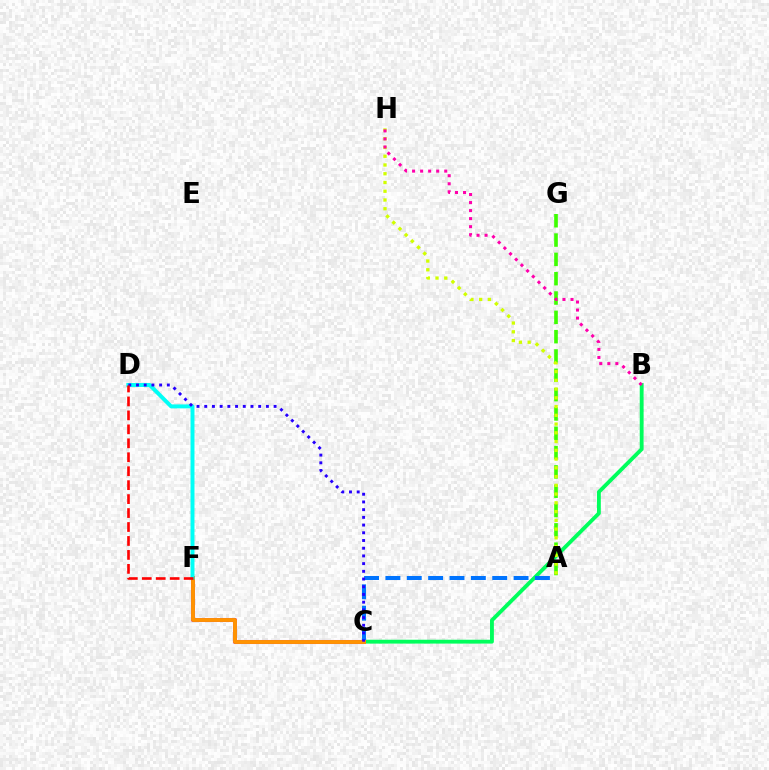{('B', 'C'): [{'color': '#00ff5c', 'line_style': 'solid', 'thickness': 2.78}], ('A', 'C'): [{'color': '#0074ff', 'line_style': 'dashed', 'thickness': 2.9}], ('A', 'G'): [{'color': '#3dff00', 'line_style': 'dashed', 'thickness': 2.62}], ('C', 'F'): [{'color': '#b900ff', 'line_style': 'solid', 'thickness': 2.91}, {'color': '#ff9400', 'line_style': 'solid', 'thickness': 2.8}], ('A', 'H'): [{'color': '#d1ff00', 'line_style': 'dotted', 'thickness': 2.38}], ('D', 'F'): [{'color': '#00fff6', 'line_style': 'solid', 'thickness': 2.84}, {'color': '#ff0000', 'line_style': 'dashed', 'thickness': 1.9}], ('C', 'D'): [{'color': '#2500ff', 'line_style': 'dotted', 'thickness': 2.09}], ('B', 'H'): [{'color': '#ff00ac', 'line_style': 'dotted', 'thickness': 2.18}]}